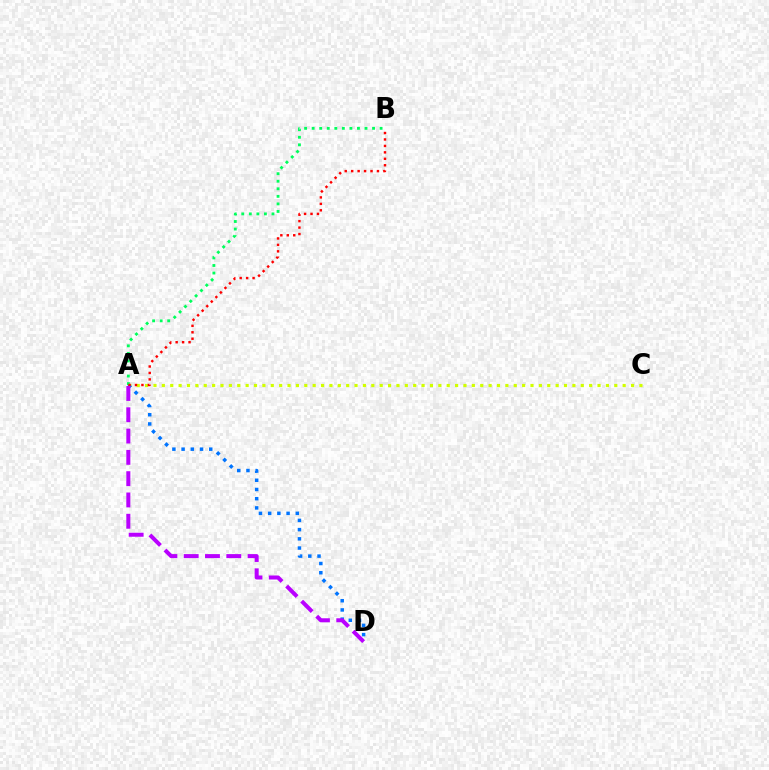{('A', 'C'): [{'color': '#d1ff00', 'line_style': 'dotted', 'thickness': 2.28}], ('A', 'D'): [{'color': '#0074ff', 'line_style': 'dotted', 'thickness': 2.5}, {'color': '#b900ff', 'line_style': 'dashed', 'thickness': 2.89}], ('A', 'B'): [{'color': '#00ff5c', 'line_style': 'dotted', 'thickness': 2.05}, {'color': '#ff0000', 'line_style': 'dotted', 'thickness': 1.75}]}